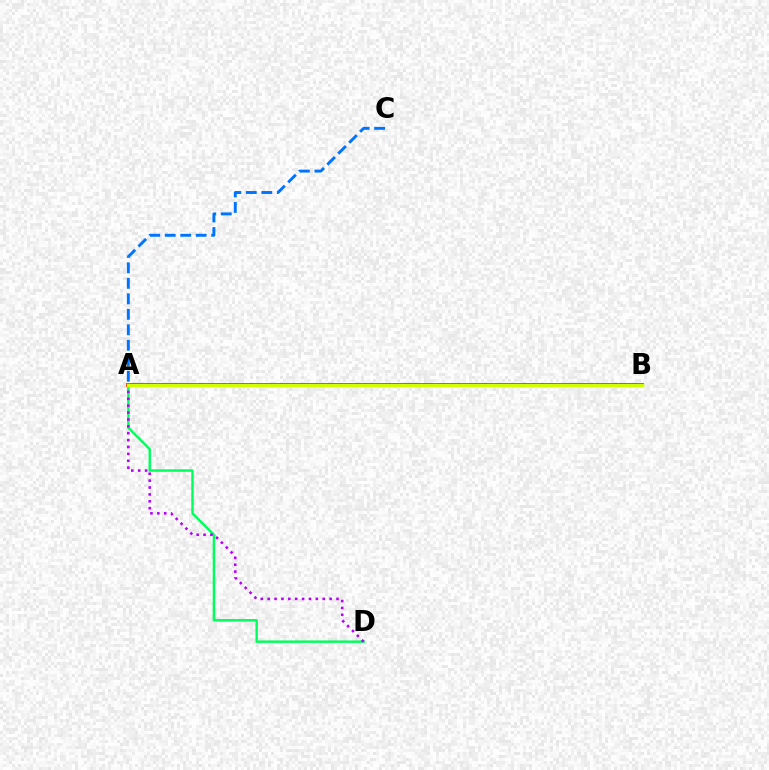{('A', 'C'): [{'color': '#0074ff', 'line_style': 'dashed', 'thickness': 2.1}], ('A', 'B'): [{'color': '#ff0000', 'line_style': 'solid', 'thickness': 2.72}, {'color': '#d1ff00', 'line_style': 'solid', 'thickness': 2.52}], ('A', 'D'): [{'color': '#00ff5c', 'line_style': 'solid', 'thickness': 1.76}, {'color': '#b900ff', 'line_style': 'dotted', 'thickness': 1.87}]}